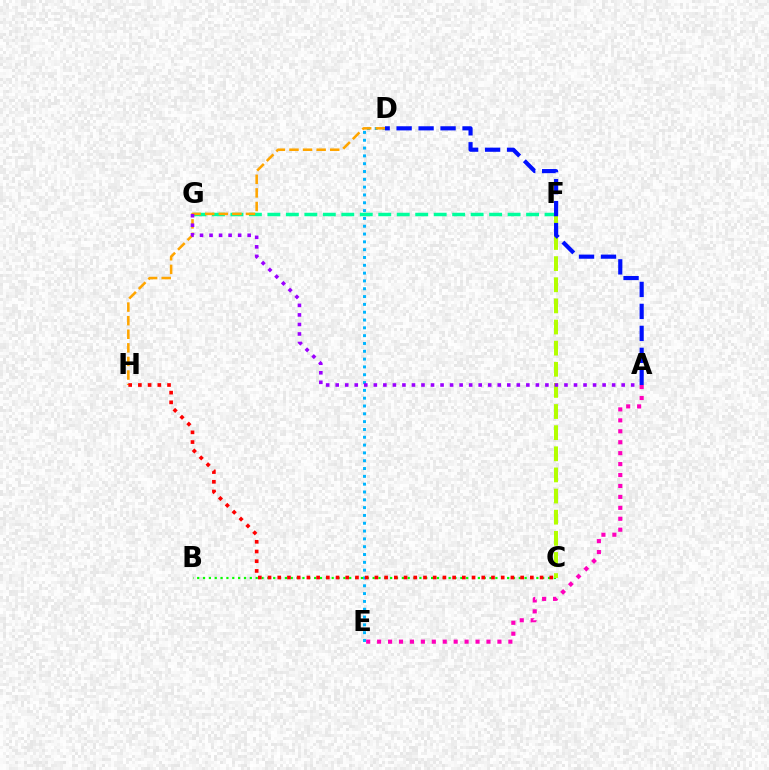{('F', 'G'): [{'color': '#00ff9d', 'line_style': 'dashed', 'thickness': 2.51}], ('D', 'E'): [{'color': '#00b5ff', 'line_style': 'dotted', 'thickness': 2.12}], ('B', 'C'): [{'color': '#08ff00', 'line_style': 'dotted', 'thickness': 1.59}], ('D', 'H'): [{'color': '#ffa500', 'line_style': 'dashed', 'thickness': 1.85}], ('C', 'F'): [{'color': '#b3ff00', 'line_style': 'dashed', 'thickness': 2.87}], ('A', 'G'): [{'color': '#9b00ff', 'line_style': 'dotted', 'thickness': 2.59}], ('A', 'E'): [{'color': '#ff00bd', 'line_style': 'dotted', 'thickness': 2.97}], ('C', 'H'): [{'color': '#ff0000', 'line_style': 'dotted', 'thickness': 2.64}], ('A', 'D'): [{'color': '#0010ff', 'line_style': 'dashed', 'thickness': 2.99}]}